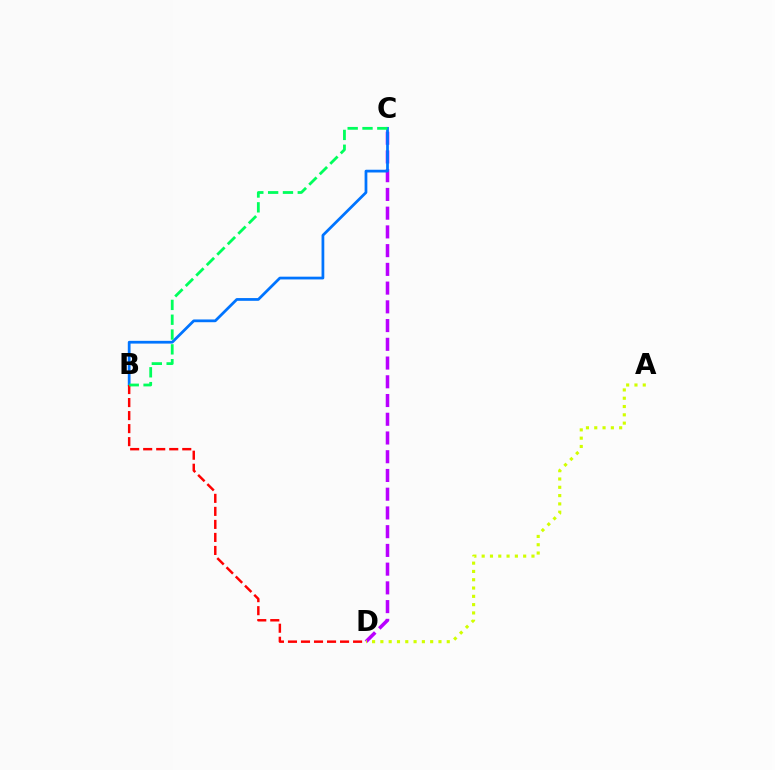{('C', 'D'): [{'color': '#b900ff', 'line_style': 'dashed', 'thickness': 2.55}], ('A', 'D'): [{'color': '#d1ff00', 'line_style': 'dotted', 'thickness': 2.25}], ('B', 'C'): [{'color': '#0074ff', 'line_style': 'solid', 'thickness': 1.98}, {'color': '#00ff5c', 'line_style': 'dashed', 'thickness': 2.01}], ('B', 'D'): [{'color': '#ff0000', 'line_style': 'dashed', 'thickness': 1.77}]}